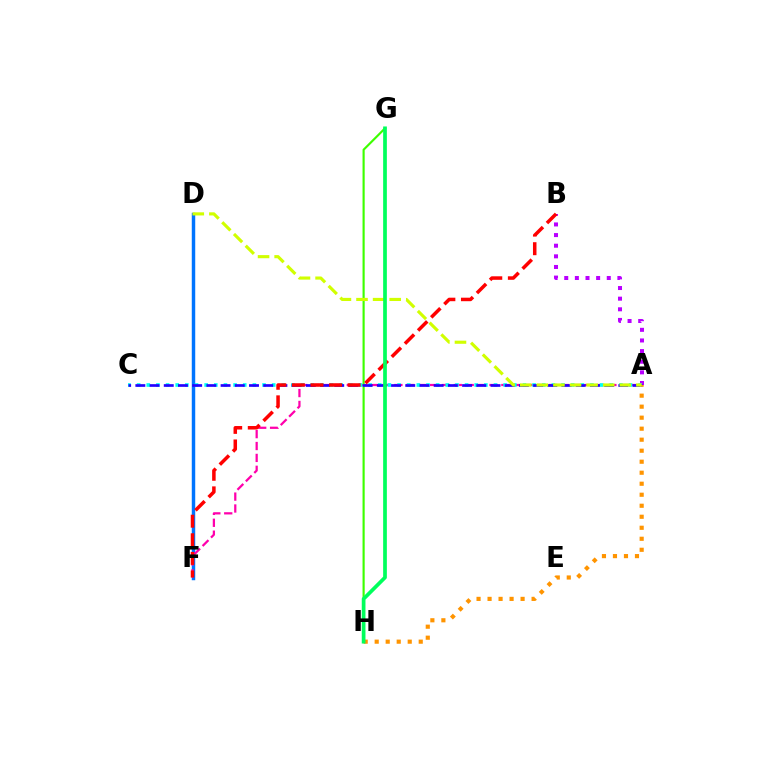{('D', 'F'): [{'color': '#0074ff', 'line_style': 'solid', 'thickness': 2.49}], ('A', 'F'): [{'color': '#ff00ac', 'line_style': 'dashed', 'thickness': 1.62}], ('A', 'B'): [{'color': '#b900ff', 'line_style': 'dotted', 'thickness': 2.89}], ('G', 'H'): [{'color': '#3dff00', 'line_style': 'solid', 'thickness': 1.55}, {'color': '#00ff5c', 'line_style': 'solid', 'thickness': 2.67}], ('A', 'C'): [{'color': '#00fff6', 'line_style': 'dotted', 'thickness': 2.62}, {'color': '#2500ff', 'line_style': 'dashed', 'thickness': 1.93}], ('B', 'F'): [{'color': '#ff0000', 'line_style': 'dashed', 'thickness': 2.53}], ('A', 'H'): [{'color': '#ff9400', 'line_style': 'dotted', 'thickness': 2.99}], ('A', 'D'): [{'color': '#d1ff00', 'line_style': 'dashed', 'thickness': 2.25}]}